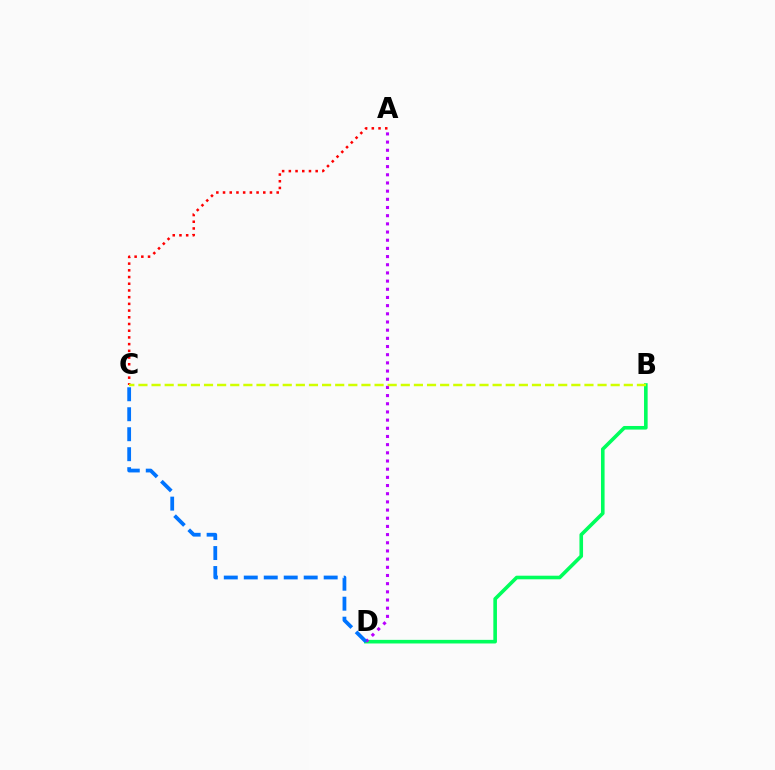{('B', 'D'): [{'color': '#00ff5c', 'line_style': 'solid', 'thickness': 2.6}], ('A', 'D'): [{'color': '#b900ff', 'line_style': 'dotted', 'thickness': 2.22}], ('C', 'D'): [{'color': '#0074ff', 'line_style': 'dashed', 'thickness': 2.71}], ('A', 'C'): [{'color': '#ff0000', 'line_style': 'dotted', 'thickness': 1.82}], ('B', 'C'): [{'color': '#d1ff00', 'line_style': 'dashed', 'thickness': 1.78}]}